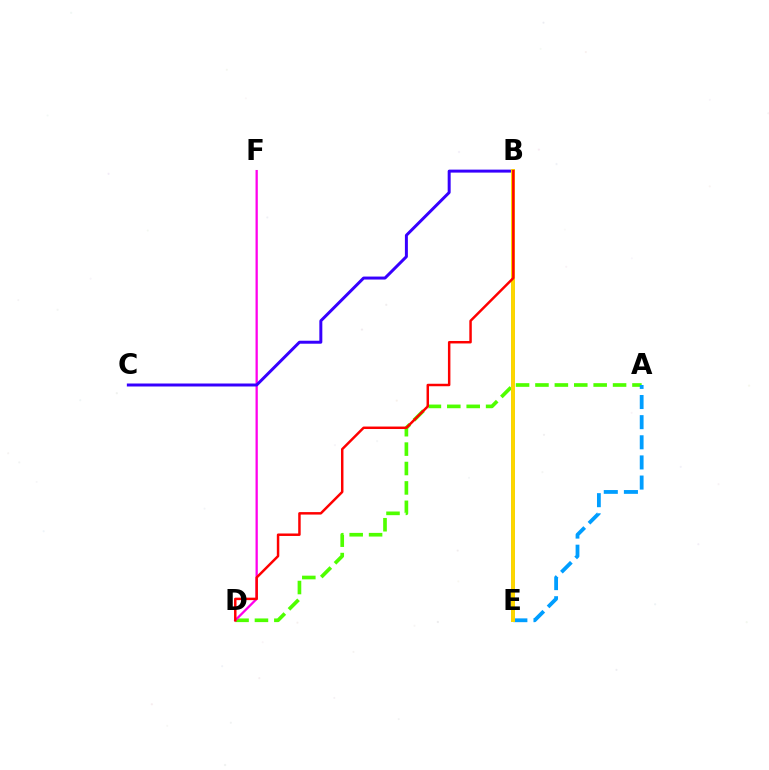{('A', 'D'): [{'color': '#4fff00', 'line_style': 'dashed', 'thickness': 2.64}], ('A', 'E'): [{'color': '#009eff', 'line_style': 'dashed', 'thickness': 2.73}], ('B', 'E'): [{'color': '#00ff86', 'line_style': 'solid', 'thickness': 2.74}, {'color': '#ffd500', 'line_style': 'solid', 'thickness': 2.83}], ('D', 'F'): [{'color': '#ff00ed', 'line_style': 'solid', 'thickness': 1.64}], ('B', 'C'): [{'color': '#3700ff', 'line_style': 'solid', 'thickness': 2.15}], ('B', 'D'): [{'color': '#ff0000', 'line_style': 'solid', 'thickness': 1.78}]}